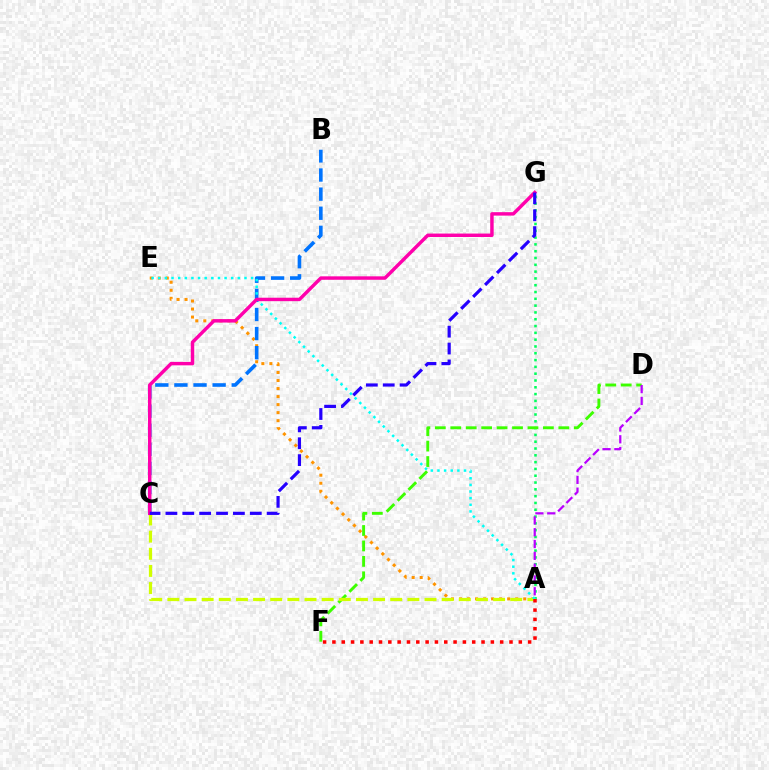{('A', 'E'): [{'color': '#ff9400', 'line_style': 'dotted', 'thickness': 2.18}, {'color': '#00fff6', 'line_style': 'dotted', 'thickness': 1.8}], ('A', 'G'): [{'color': '#00ff5c', 'line_style': 'dotted', 'thickness': 1.85}], ('D', 'F'): [{'color': '#3dff00', 'line_style': 'dashed', 'thickness': 2.1}], ('A', 'C'): [{'color': '#d1ff00', 'line_style': 'dashed', 'thickness': 2.33}], ('B', 'C'): [{'color': '#0074ff', 'line_style': 'dashed', 'thickness': 2.6}], ('C', 'G'): [{'color': '#ff00ac', 'line_style': 'solid', 'thickness': 2.48}, {'color': '#2500ff', 'line_style': 'dashed', 'thickness': 2.29}], ('A', 'F'): [{'color': '#ff0000', 'line_style': 'dotted', 'thickness': 2.53}], ('A', 'D'): [{'color': '#b900ff', 'line_style': 'dashed', 'thickness': 1.6}]}